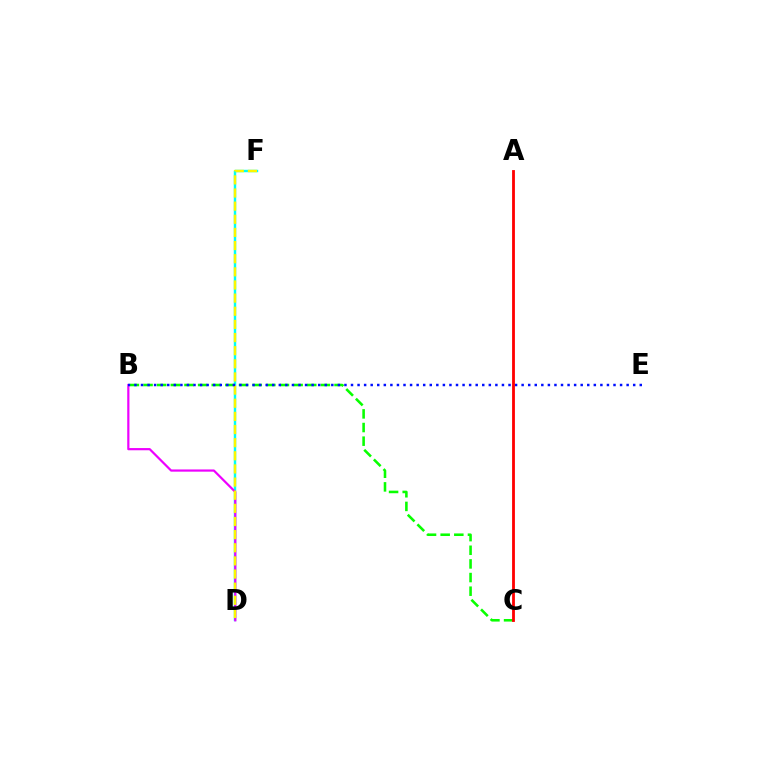{('D', 'F'): [{'color': '#00fff6', 'line_style': 'solid', 'thickness': 1.75}, {'color': '#fcf500', 'line_style': 'dashed', 'thickness': 1.78}], ('B', 'D'): [{'color': '#ee00ff', 'line_style': 'solid', 'thickness': 1.59}], ('B', 'C'): [{'color': '#08ff00', 'line_style': 'dashed', 'thickness': 1.85}], ('B', 'E'): [{'color': '#0010ff', 'line_style': 'dotted', 'thickness': 1.78}], ('A', 'C'): [{'color': '#ff0000', 'line_style': 'solid', 'thickness': 2.02}]}